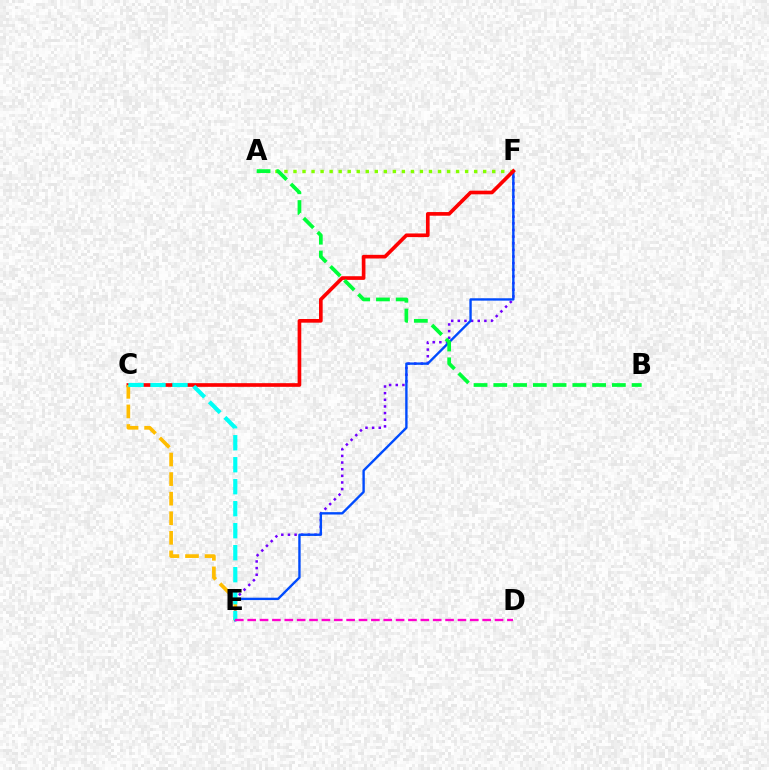{('A', 'F'): [{'color': '#84ff00', 'line_style': 'dotted', 'thickness': 2.45}], ('E', 'F'): [{'color': '#7200ff', 'line_style': 'dotted', 'thickness': 1.8}, {'color': '#004bff', 'line_style': 'solid', 'thickness': 1.71}], ('C', 'F'): [{'color': '#ff0000', 'line_style': 'solid', 'thickness': 2.64}], ('C', 'E'): [{'color': '#ffbd00', 'line_style': 'dashed', 'thickness': 2.66}, {'color': '#00fff6', 'line_style': 'dashed', 'thickness': 2.99}], ('A', 'B'): [{'color': '#00ff39', 'line_style': 'dashed', 'thickness': 2.68}], ('D', 'E'): [{'color': '#ff00cf', 'line_style': 'dashed', 'thickness': 1.68}]}